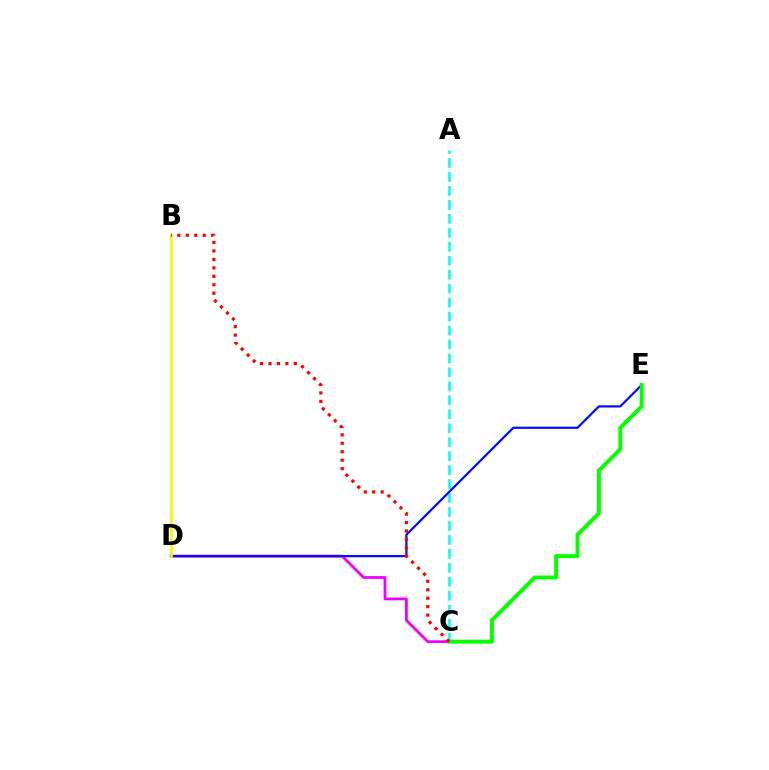{('C', 'D'): [{'color': '#ee00ff', 'line_style': 'solid', 'thickness': 2.01}], ('A', 'C'): [{'color': '#00fff6', 'line_style': 'dashed', 'thickness': 1.9}], ('D', 'E'): [{'color': '#0010ff', 'line_style': 'solid', 'thickness': 1.61}], ('C', 'E'): [{'color': '#08ff00', 'line_style': 'solid', 'thickness': 2.84}], ('B', 'D'): [{'color': '#fcf500', 'line_style': 'solid', 'thickness': 1.92}], ('B', 'C'): [{'color': '#ff0000', 'line_style': 'dotted', 'thickness': 2.3}]}